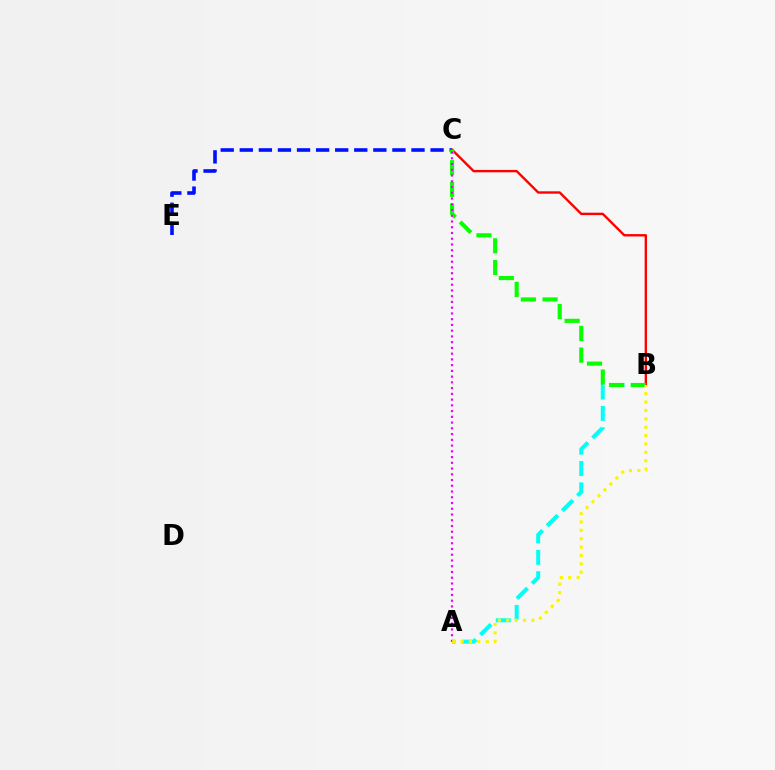{('C', 'E'): [{'color': '#0010ff', 'line_style': 'dashed', 'thickness': 2.59}], ('A', 'B'): [{'color': '#00fff6', 'line_style': 'dashed', 'thickness': 2.9}, {'color': '#fcf500', 'line_style': 'dotted', 'thickness': 2.28}], ('B', 'C'): [{'color': '#ff0000', 'line_style': 'solid', 'thickness': 1.72}, {'color': '#08ff00', 'line_style': 'dashed', 'thickness': 2.95}], ('A', 'C'): [{'color': '#ee00ff', 'line_style': 'dotted', 'thickness': 1.56}]}